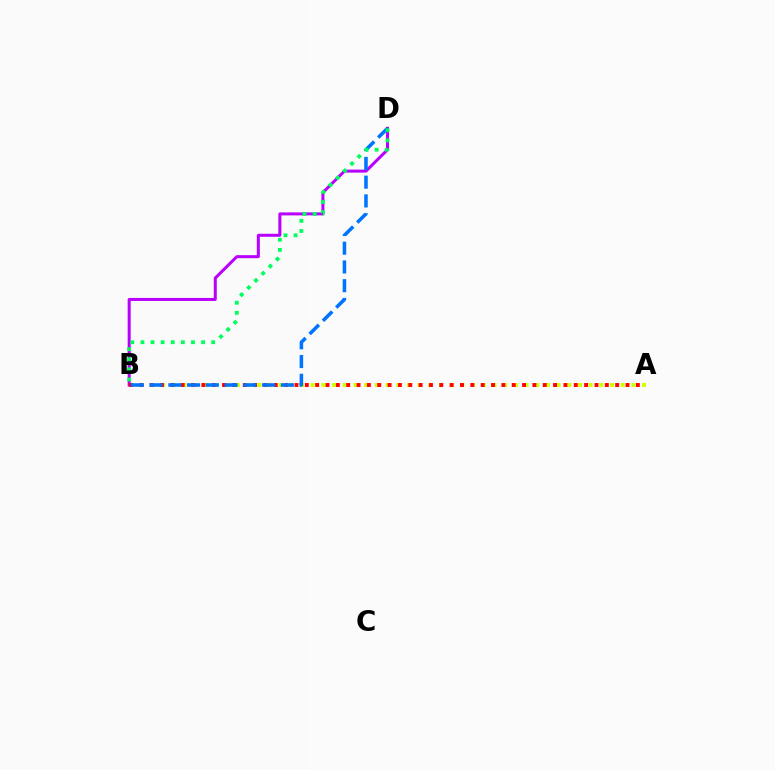{('B', 'D'): [{'color': '#b900ff', 'line_style': 'solid', 'thickness': 2.17}, {'color': '#0074ff', 'line_style': 'dashed', 'thickness': 2.55}, {'color': '#00ff5c', 'line_style': 'dotted', 'thickness': 2.75}], ('A', 'B'): [{'color': '#d1ff00', 'line_style': 'dotted', 'thickness': 2.9}, {'color': '#ff0000', 'line_style': 'dotted', 'thickness': 2.81}]}